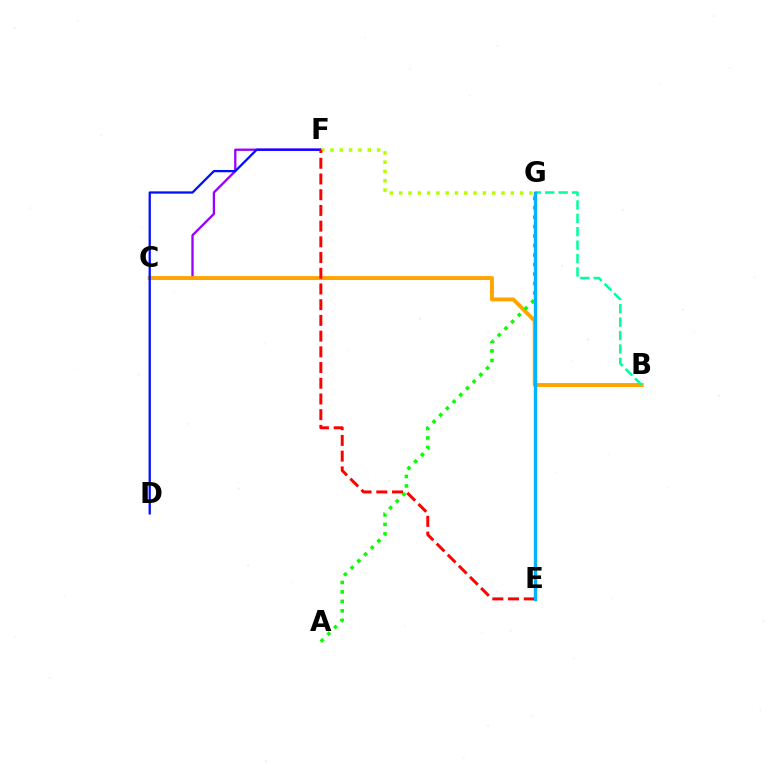{('C', 'F'): [{'color': '#9b00ff', 'line_style': 'solid', 'thickness': 1.66}], ('B', 'C'): [{'color': '#ffa500', 'line_style': 'solid', 'thickness': 2.83}], ('D', 'F'): [{'color': '#0010ff', 'line_style': 'solid', 'thickness': 1.64}], ('A', 'G'): [{'color': '#08ff00', 'line_style': 'dotted', 'thickness': 2.57}], ('B', 'G'): [{'color': '#00ff9d', 'line_style': 'dashed', 'thickness': 1.82}], ('E', 'G'): [{'color': '#ff00bd', 'line_style': 'solid', 'thickness': 2.37}, {'color': '#00b5ff', 'line_style': 'solid', 'thickness': 2.14}], ('F', 'G'): [{'color': '#b3ff00', 'line_style': 'dotted', 'thickness': 2.53}], ('E', 'F'): [{'color': '#ff0000', 'line_style': 'dashed', 'thickness': 2.13}]}